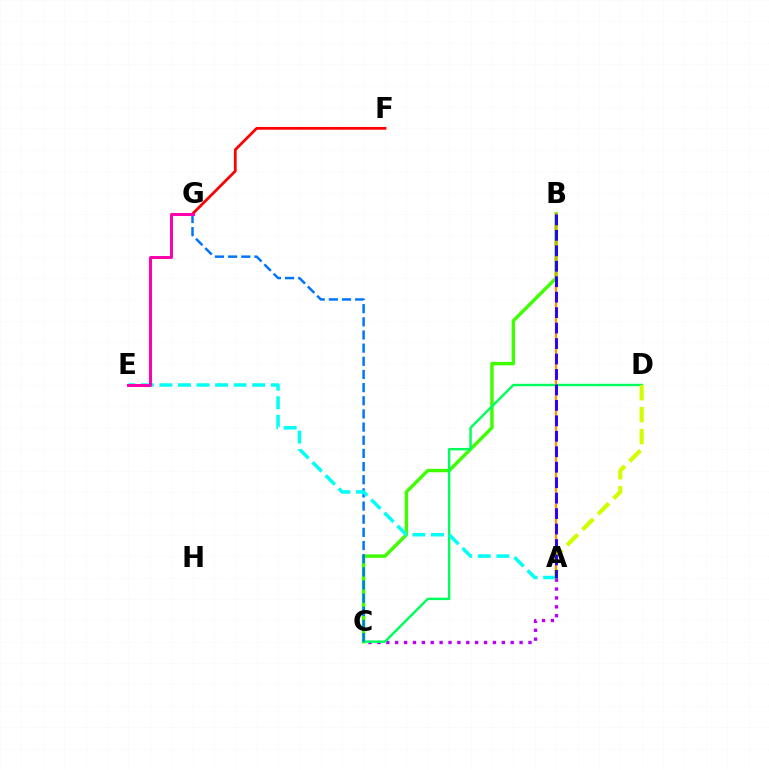{('A', 'C'): [{'color': '#b900ff', 'line_style': 'dotted', 'thickness': 2.41}], ('B', 'C'): [{'color': '#3dff00', 'line_style': 'solid', 'thickness': 2.45}], ('C', 'D'): [{'color': '#00ff5c', 'line_style': 'solid', 'thickness': 1.75}], ('F', 'G'): [{'color': '#ff0000', 'line_style': 'solid', 'thickness': 1.98}], ('A', 'D'): [{'color': '#d1ff00', 'line_style': 'dashed', 'thickness': 2.99}], ('C', 'G'): [{'color': '#0074ff', 'line_style': 'dashed', 'thickness': 1.79}], ('A', 'E'): [{'color': '#00fff6', 'line_style': 'dashed', 'thickness': 2.52}], ('A', 'B'): [{'color': '#ff9400', 'line_style': 'solid', 'thickness': 1.65}, {'color': '#2500ff', 'line_style': 'dashed', 'thickness': 2.1}], ('E', 'G'): [{'color': '#ff00ac', 'line_style': 'solid', 'thickness': 2.14}]}